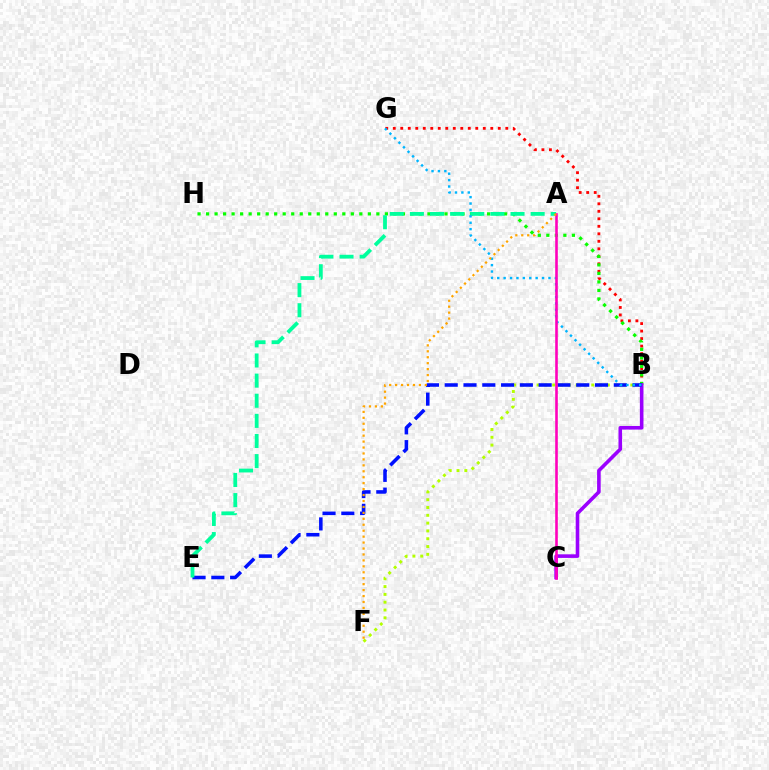{('B', 'G'): [{'color': '#ff0000', 'line_style': 'dotted', 'thickness': 2.04}, {'color': '#00b5ff', 'line_style': 'dotted', 'thickness': 1.74}], ('B', 'H'): [{'color': '#08ff00', 'line_style': 'dotted', 'thickness': 2.31}], ('B', 'F'): [{'color': '#b3ff00', 'line_style': 'dotted', 'thickness': 2.12}], ('B', 'C'): [{'color': '#9b00ff', 'line_style': 'solid', 'thickness': 2.59}], ('B', 'E'): [{'color': '#0010ff', 'line_style': 'dashed', 'thickness': 2.55}], ('A', 'E'): [{'color': '#00ff9d', 'line_style': 'dashed', 'thickness': 2.73}], ('A', 'C'): [{'color': '#ff00bd', 'line_style': 'solid', 'thickness': 1.87}], ('A', 'F'): [{'color': '#ffa500', 'line_style': 'dotted', 'thickness': 1.61}]}